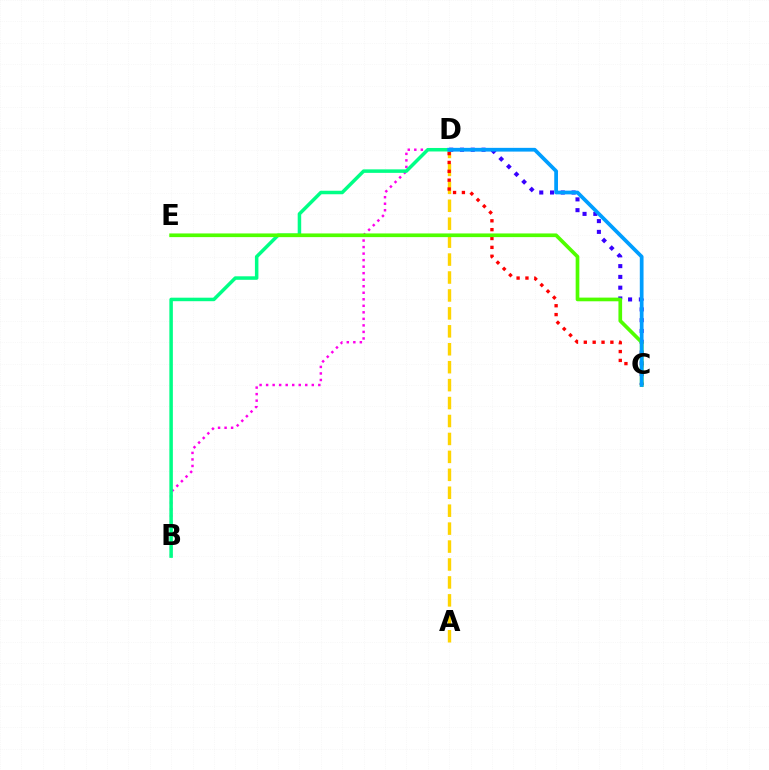{('A', 'D'): [{'color': '#ffd500', 'line_style': 'dashed', 'thickness': 2.44}], ('C', 'D'): [{'color': '#ff0000', 'line_style': 'dotted', 'thickness': 2.41}, {'color': '#3700ff', 'line_style': 'dotted', 'thickness': 2.93}, {'color': '#009eff', 'line_style': 'solid', 'thickness': 2.69}], ('B', 'D'): [{'color': '#ff00ed', 'line_style': 'dotted', 'thickness': 1.77}, {'color': '#00ff86', 'line_style': 'solid', 'thickness': 2.52}], ('C', 'E'): [{'color': '#4fff00', 'line_style': 'solid', 'thickness': 2.65}]}